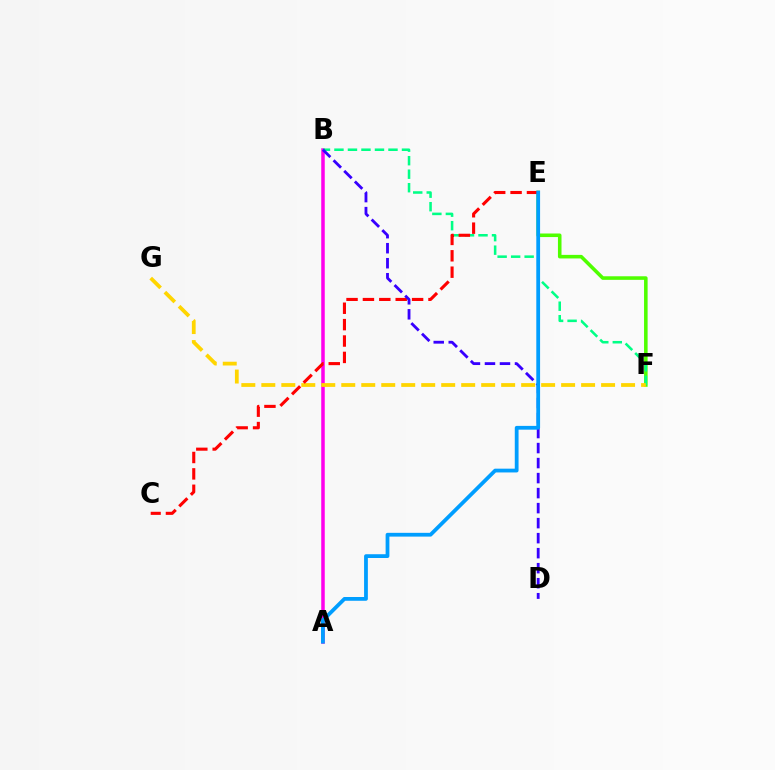{('A', 'B'): [{'color': '#ff00ed', 'line_style': 'solid', 'thickness': 2.52}], ('E', 'F'): [{'color': '#4fff00', 'line_style': 'solid', 'thickness': 2.57}], ('B', 'F'): [{'color': '#00ff86', 'line_style': 'dashed', 'thickness': 1.83}], ('F', 'G'): [{'color': '#ffd500', 'line_style': 'dashed', 'thickness': 2.72}], ('C', 'E'): [{'color': '#ff0000', 'line_style': 'dashed', 'thickness': 2.23}], ('B', 'D'): [{'color': '#3700ff', 'line_style': 'dashed', 'thickness': 2.04}], ('A', 'E'): [{'color': '#009eff', 'line_style': 'solid', 'thickness': 2.72}]}